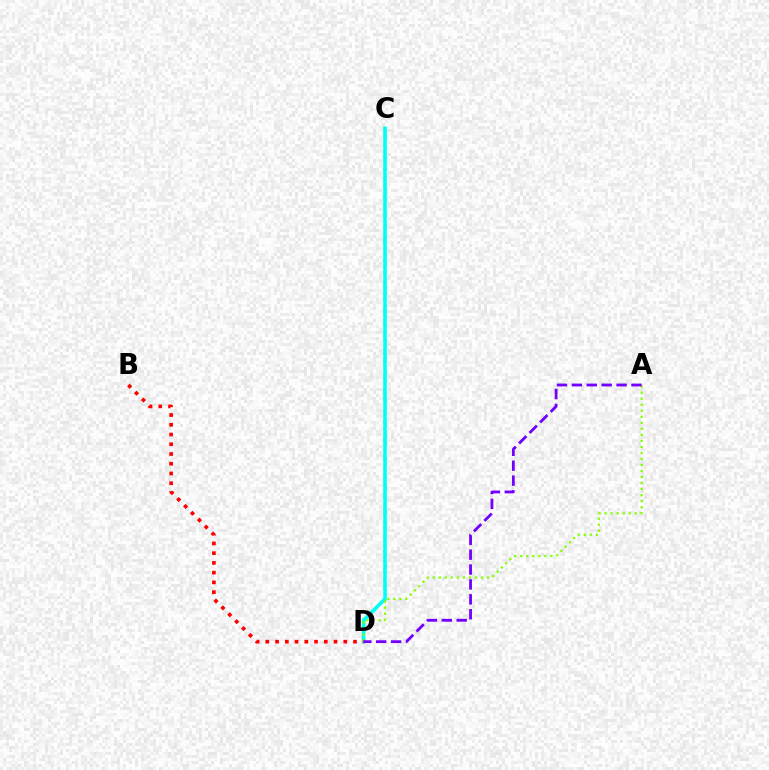{('C', 'D'): [{'color': '#00fff6', 'line_style': 'solid', 'thickness': 2.59}], ('A', 'D'): [{'color': '#84ff00', 'line_style': 'dotted', 'thickness': 1.64}, {'color': '#7200ff', 'line_style': 'dashed', 'thickness': 2.02}], ('B', 'D'): [{'color': '#ff0000', 'line_style': 'dotted', 'thickness': 2.65}]}